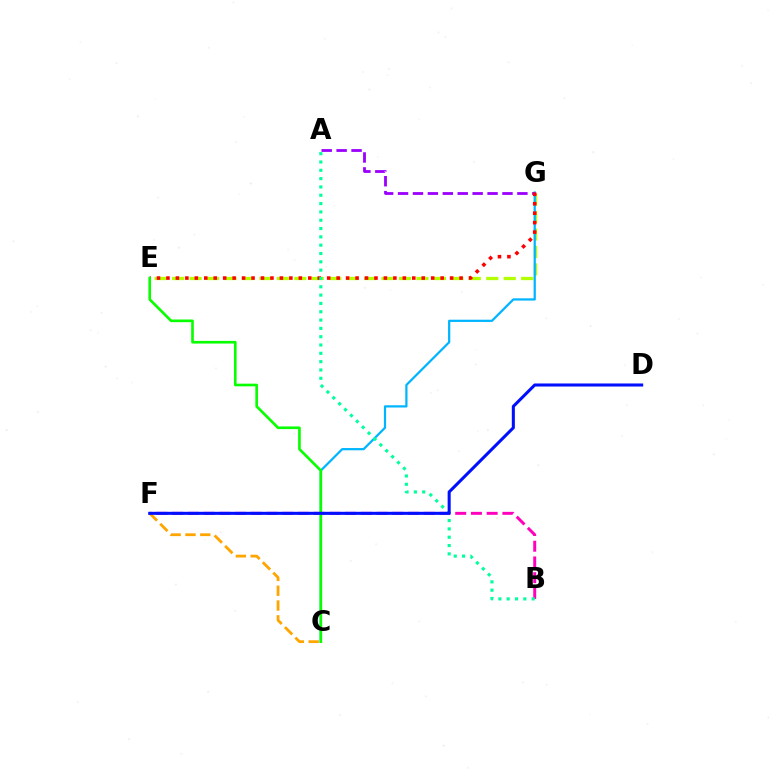{('B', 'F'): [{'color': '#ff00bd', 'line_style': 'dashed', 'thickness': 2.14}], ('E', 'G'): [{'color': '#b3ff00', 'line_style': 'dashed', 'thickness': 2.37}, {'color': '#ff0000', 'line_style': 'dotted', 'thickness': 2.57}], ('C', 'G'): [{'color': '#00b5ff', 'line_style': 'solid', 'thickness': 1.61}], ('A', 'G'): [{'color': '#9b00ff', 'line_style': 'dashed', 'thickness': 2.03}], ('C', 'E'): [{'color': '#08ff00', 'line_style': 'solid', 'thickness': 1.91}], ('A', 'B'): [{'color': '#00ff9d', 'line_style': 'dotted', 'thickness': 2.26}], ('C', 'F'): [{'color': '#ffa500', 'line_style': 'dashed', 'thickness': 2.01}], ('D', 'F'): [{'color': '#0010ff', 'line_style': 'solid', 'thickness': 2.2}]}